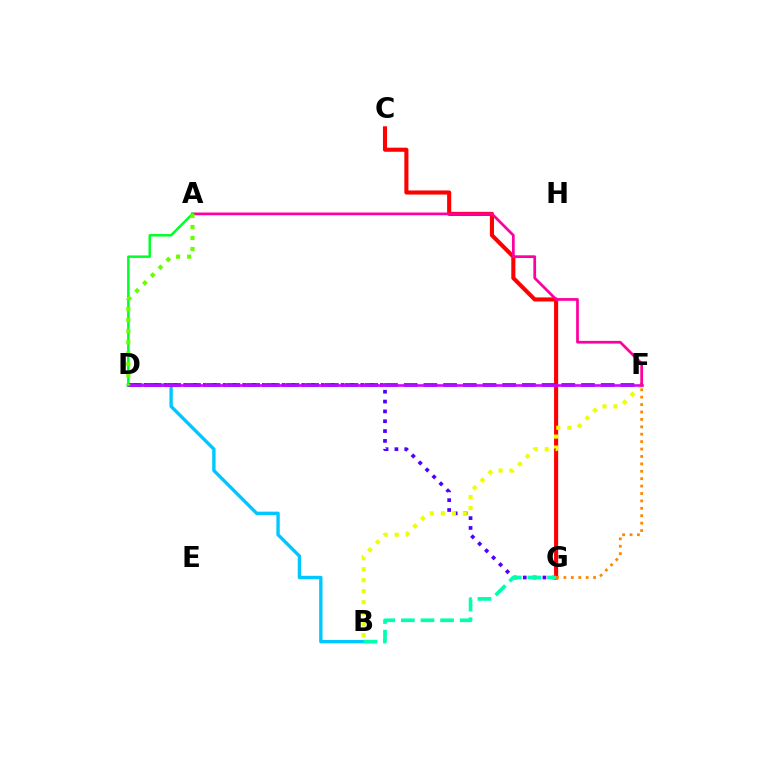{('C', 'G'): [{'color': '#ff0000', 'line_style': 'solid', 'thickness': 2.95}], ('B', 'D'): [{'color': '#00c7ff', 'line_style': 'solid', 'thickness': 2.43}], ('D', 'G'): [{'color': '#4f00ff', 'line_style': 'dotted', 'thickness': 2.67}], ('D', 'F'): [{'color': '#003fff', 'line_style': 'dashed', 'thickness': 2.68}, {'color': '#d600ff', 'line_style': 'solid', 'thickness': 1.86}], ('F', 'G'): [{'color': '#ff8800', 'line_style': 'dotted', 'thickness': 2.01}], ('B', 'F'): [{'color': '#eeff00', 'line_style': 'dotted', 'thickness': 2.99}], ('A', 'F'): [{'color': '#ff00a0', 'line_style': 'solid', 'thickness': 1.97}], ('B', 'G'): [{'color': '#00ffaf', 'line_style': 'dashed', 'thickness': 2.66}], ('A', 'D'): [{'color': '#00ff27', 'line_style': 'solid', 'thickness': 1.79}, {'color': '#66ff00', 'line_style': 'dotted', 'thickness': 2.99}]}